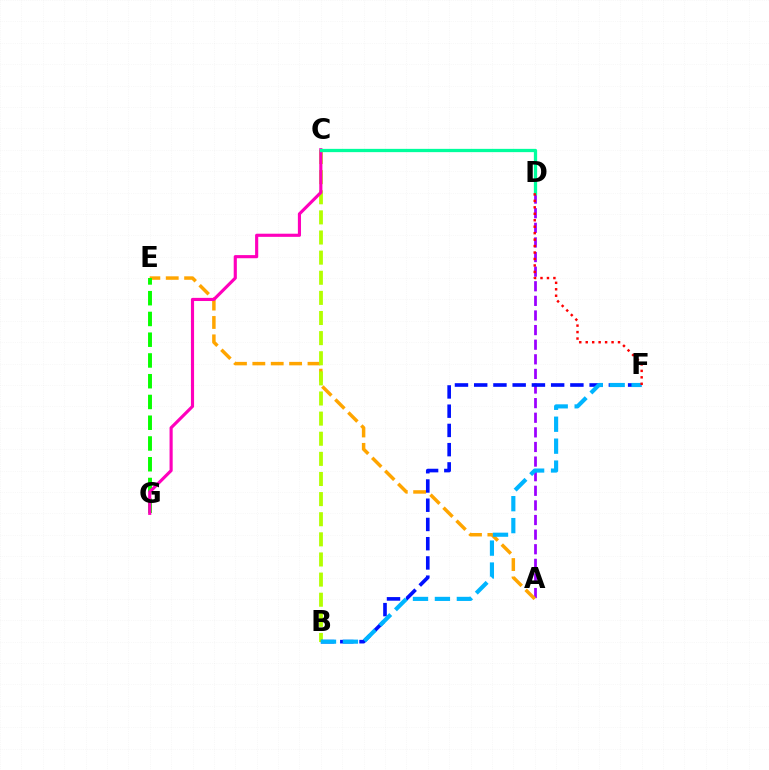{('A', 'D'): [{'color': '#9b00ff', 'line_style': 'dashed', 'thickness': 1.98}], ('A', 'E'): [{'color': '#ffa500', 'line_style': 'dashed', 'thickness': 2.5}], ('E', 'G'): [{'color': '#08ff00', 'line_style': 'dashed', 'thickness': 2.82}], ('B', 'C'): [{'color': '#b3ff00', 'line_style': 'dashed', 'thickness': 2.73}], ('C', 'G'): [{'color': '#ff00bd', 'line_style': 'solid', 'thickness': 2.26}], ('B', 'F'): [{'color': '#0010ff', 'line_style': 'dashed', 'thickness': 2.61}, {'color': '#00b5ff', 'line_style': 'dashed', 'thickness': 2.98}], ('C', 'D'): [{'color': '#00ff9d', 'line_style': 'solid', 'thickness': 2.36}], ('D', 'F'): [{'color': '#ff0000', 'line_style': 'dotted', 'thickness': 1.75}]}